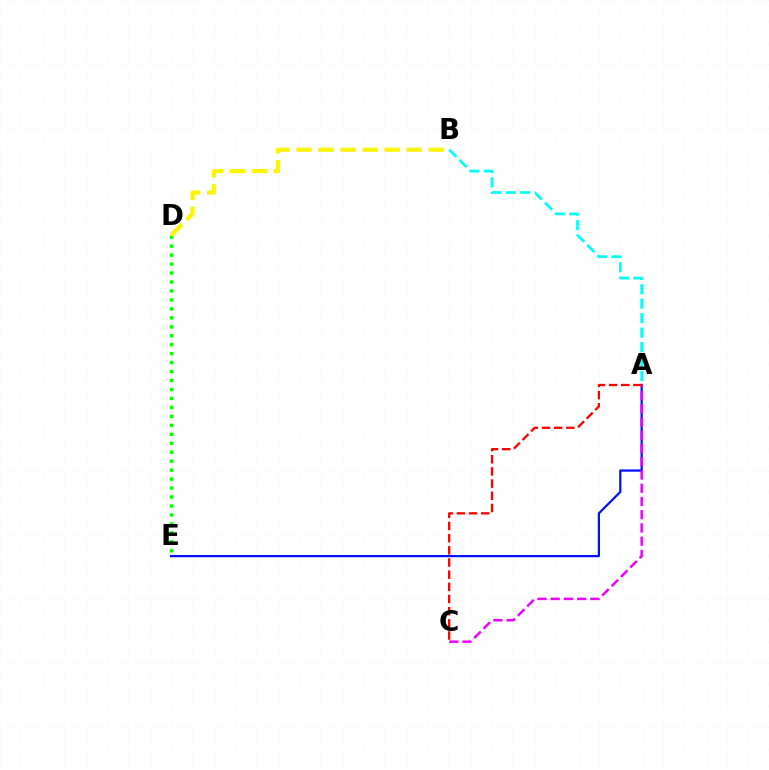{('A', 'E'): [{'color': '#0010ff', 'line_style': 'solid', 'thickness': 1.6}], ('A', 'B'): [{'color': '#00fff6', 'line_style': 'dashed', 'thickness': 1.97}], ('D', 'E'): [{'color': '#08ff00', 'line_style': 'dotted', 'thickness': 2.43}], ('B', 'D'): [{'color': '#fcf500', 'line_style': 'dashed', 'thickness': 2.99}], ('A', 'C'): [{'color': '#ee00ff', 'line_style': 'dashed', 'thickness': 1.8}, {'color': '#ff0000', 'line_style': 'dashed', 'thickness': 1.65}]}